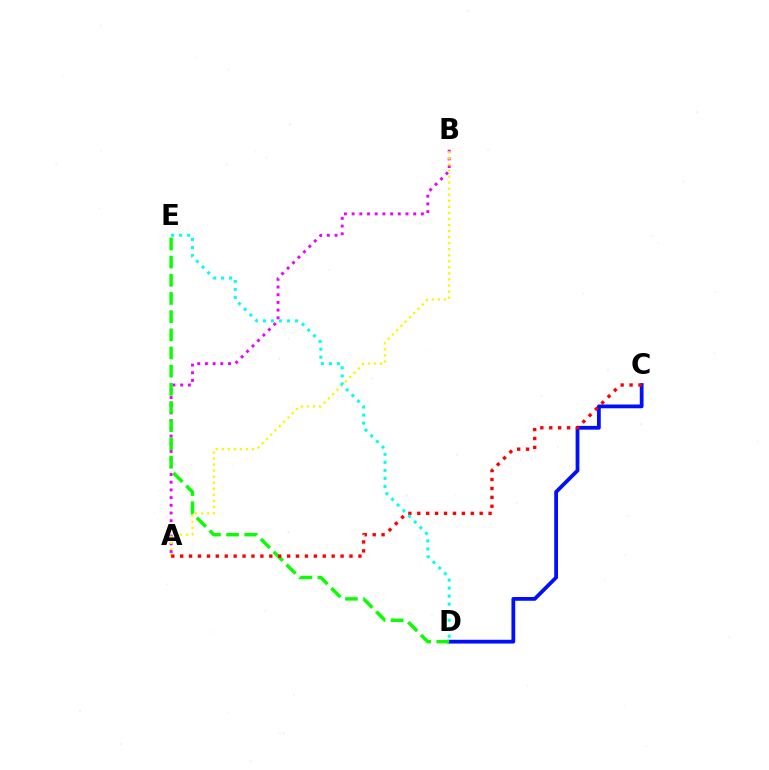{('C', 'D'): [{'color': '#0010ff', 'line_style': 'solid', 'thickness': 2.71}], ('A', 'B'): [{'color': '#ee00ff', 'line_style': 'dotted', 'thickness': 2.09}, {'color': '#fcf500', 'line_style': 'dotted', 'thickness': 1.65}], ('D', 'E'): [{'color': '#08ff00', 'line_style': 'dashed', 'thickness': 2.47}, {'color': '#00fff6', 'line_style': 'dotted', 'thickness': 2.18}], ('A', 'C'): [{'color': '#ff0000', 'line_style': 'dotted', 'thickness': 2.42}]}